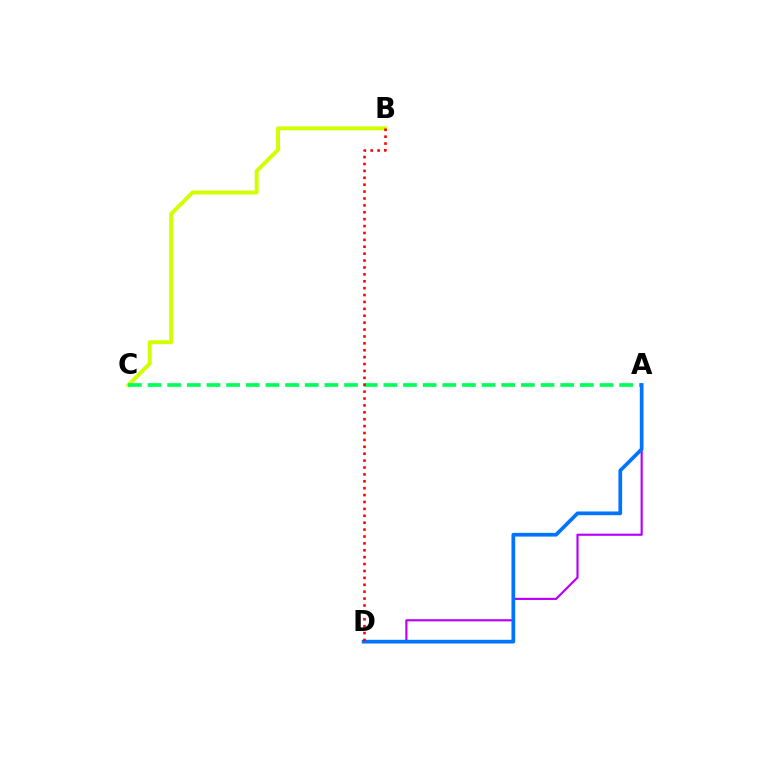{('B', 'C'): [{'color': '#d1ff00', 'line_style': 'solid', 'thickness': 2.83}], ('A', 'C'): [{'color': '#00ff5c', 'line_style': 'dashed', 'thickness': 2.67}], ('A', 'D'): [{'color': '#b900ff', 'line_style': 'solid', 'thickness': 1.57}, {'color': '#0074ff', 'line_style': 'solid', 'thickness': 2.67}], ('B', 'D'): [{'color': '#ff0000', 'line_style': 'dotted', 'thickness': 1.87}]}